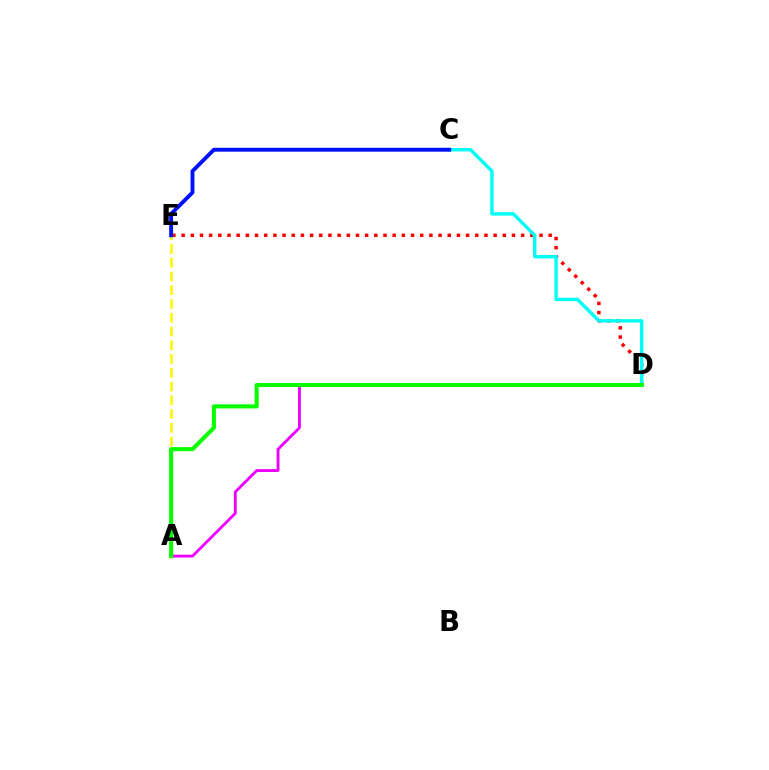{('D', 'E'): [{'color': '#ff0000', 'line_style': 'dotted', 'thickness': 2.49}], ('C', 'D'): [{'color': '#00fff6', 'line_style': 'solid', 'thickness': 2.46}], ('A', 'E'): [{'color': '#fcf500', 'line_style': 'dashed', 'thickness': 1.87}], ('A', 'D'): [{'color': '#ee00ff', 'line_style': 'solid', 'thickness': 2.05}, {'color': '#08ff00', 'line_style': 'solid', 'thickness': 2.93}], ('C', 'E'): [{'color': '#0010ff', 'line_style': 'solid', 'thickness': 2.81}]}